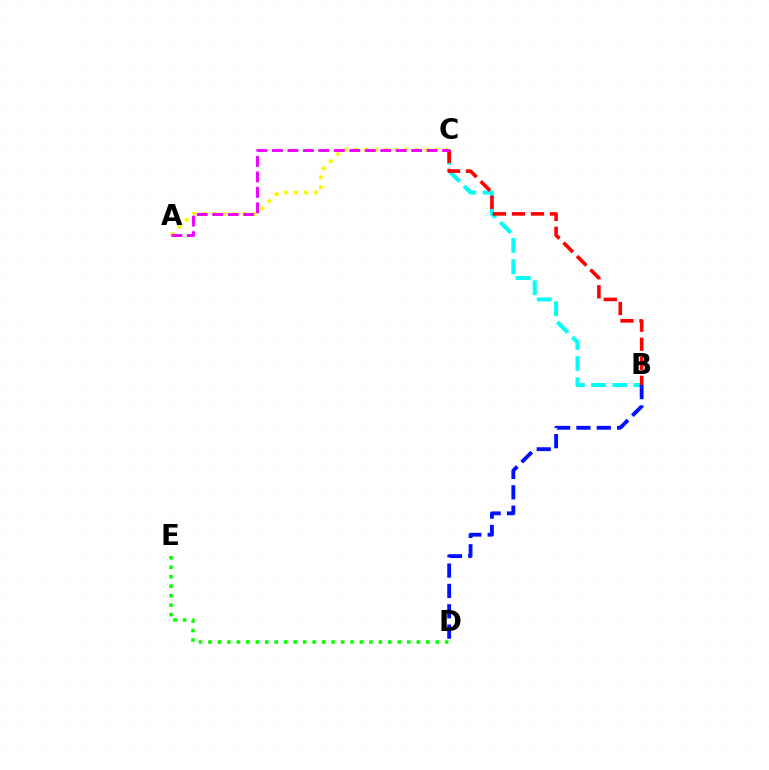{('B', 'C'): [{'color': '#00fff6', 'line_style': 'dashed', 'thickness': 2.88}, {'color': '#ff0000', 'line_style': 'dashed', 'thickness': 2.59}], ('A', 'C'): [{'color': '#fcf500', 'line_style': 'dotted', 'thickness': 2.73}, {'color': '#ee00ff', 'line_style': 'dashed', 'thickness': 2.1}], ('D', 'E'): [{'color': '#08ff00', 'line_style': 'dotted', 'thickness': 2.57}], ('B', 'D'): [{'color': '#0010ff', 'line_style': 'dashed', 'thickness': 2.76}]}